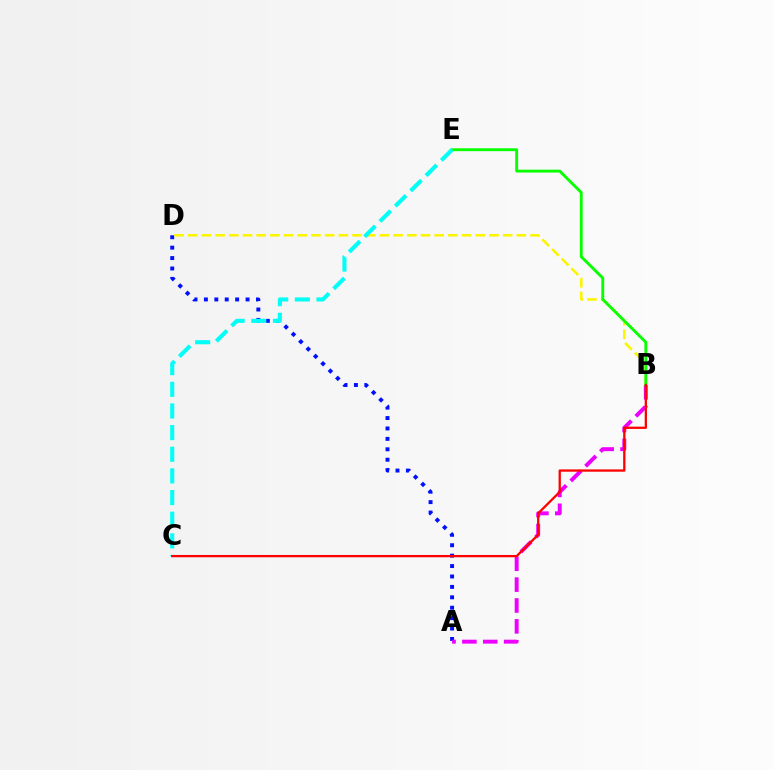{('A', 'D'): [{'color': '#0010ff', 'line_style': 'dotted', 'thickness': 2.83}], ('B', 'D'): [{'color': '#fcf500', 'line_style': 'dashed', 'thickness': 1.86}], ('A', 'B'): [{'color': '#ee00ff', 'line_style': 'dashed', 'thickness': 2.83}], ('B', 'E'): [{'color': '#08ff00', 'line_style': 'solid', 'thickness': 2.07}], ('C', 'E'): [{'color': '#00fff6', 'line_style': 'dashed', 'thickness': 2.94}], ('B', 'C'): [{'color': '#ff0000', 'line_style': 'solid', 'thickness': 1.64}]}